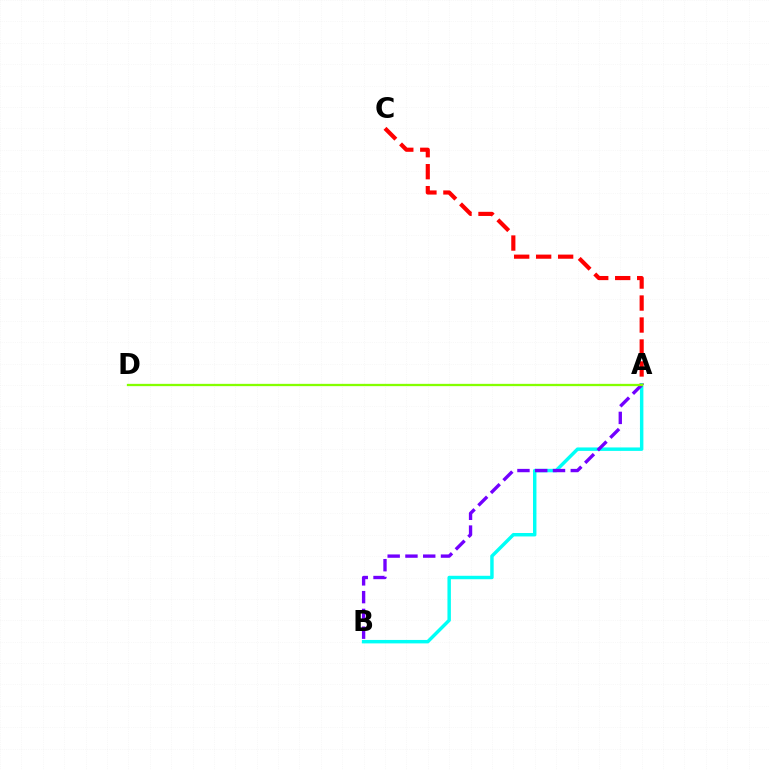{('A', 'C'): [{'color': '#ff0000', 'line_style': 'dashed', 'thickness': 2.99}], ('A', 'B'): [{'color': '#00fff6', 'line_style': 'solid', 'thickness': 2.48}, {'color': '#7200ff', 'line_style': 'dashed', 'thickness': 2.41}], ('A', 'D'): [{'color': '#84ff00', 'line_style': 'solid', 'thickness': 1.65}]}